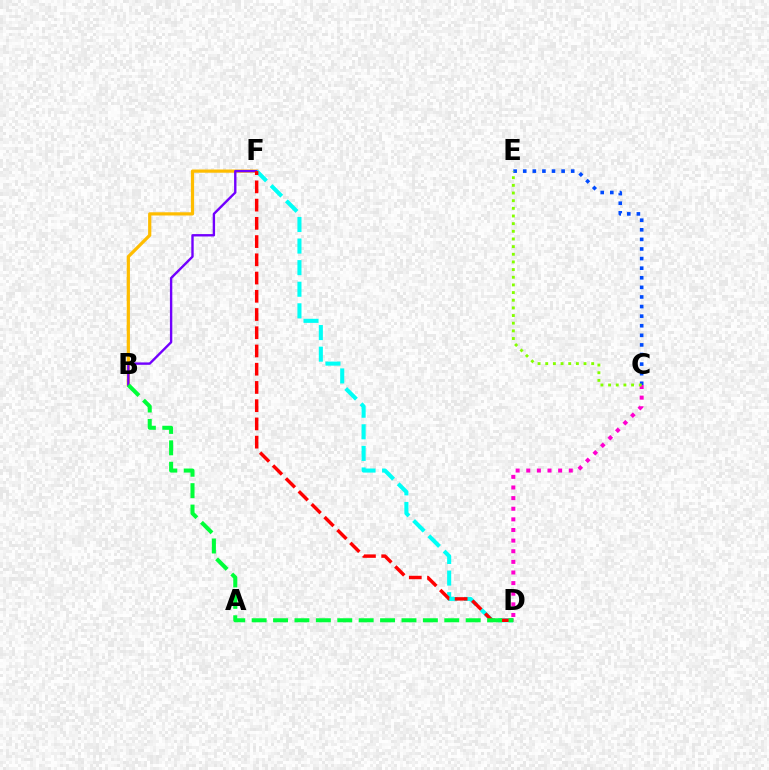{('B', 'F'): [{'color': '#ffbd00', 'line_style': 'solid', 'thickness': 2.31}, {'color': '#7200ff', 'line_style': 'solid', 'thickness': 1.71}], ('C', 'E'): [{'color': '#004bff', 'line_style': 'dotted', 'thickness': 2.61}, {'color': '#84ff00', 'line_style': 'dotted', 'thickness': 2.08}], ('D', 'F'): [{'color': '#00fff6', 'line_style': 'dashed', 'thickness': 2.93}, {'color': '#ff0000', 'line_style': 'dashed', 'thickness': 2.48}], ('B', 'D'): [{'color': '#00ff39', 'line_style': 'dashed', 'thickness': 2.91}], ('C', 'D'): [{'color': '#ff00cf', 'line_style': 'dotted', 'thickness': 2.89}]}